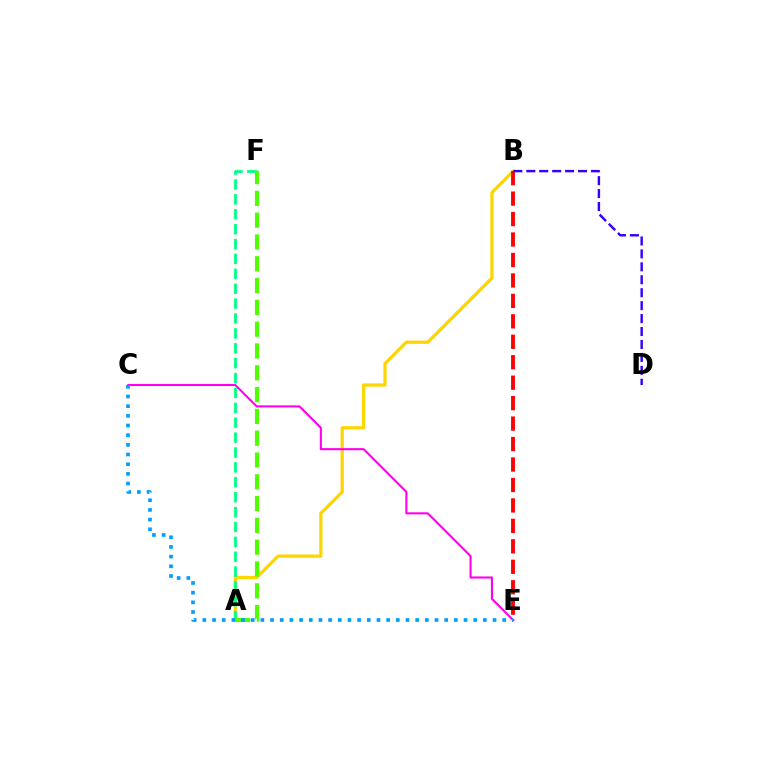{('A', 'B'): [{'color': '#ffd500', 'line_style': 'solid', 'thickness': 2.35}], ('A', 'F'): [{'color': '#00ff86', 'line_style': 'dashed', 'thickness': 2.02}, {'color': '#4fff00', 'line_style': 'dashed', 'thickness': 2.96}], ('C', 'E'): [{'color': '#ff00ed', 'line_style': 'solid', 'thickness': 1.5}, {'color': '#009eff', 'line_style': 'dotted', 'thickness': 2.63}], ('B', 'E'): [{'color': '#ff0000', 'line_style': 'dashed', 'thickness': 2.78}], ('B', 'D'): [{'color': '#3700ff', 'line_style': 'dashed', 'thickness': 1.76}]}